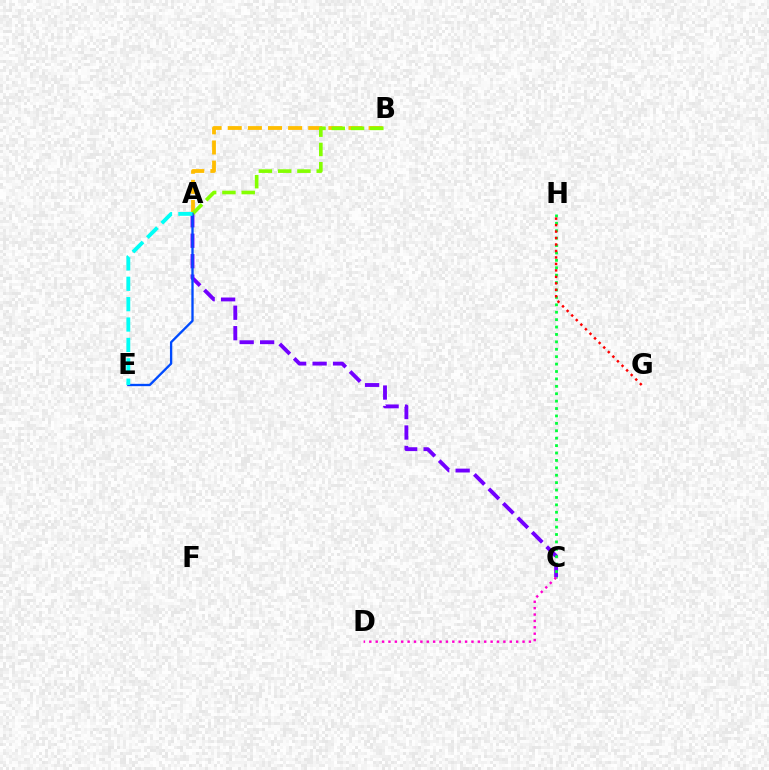{('A', 'B'): [{'color': '#ffbd00', 'line_style': 'dashed', 'thickness': 2.73}, {'color': '#84ff00', 'line_style': 'dashed', 'thickness': 2.62}], ('A', 'C'): [{'color': '#7200ff', 'line_style': 'dashed', 'thickness': 2.78}], ('C', 'H'): [{'color': '#00ff39', 'line_style': 'dotted', 'thickness': 2.01}], ('C', 'D'): [{'color': '#ff00cf', 'line_style': 'dotted', 'thickness': 1.73}], ('A', 'E'): [{'color': '#004bff', 'line_style': 'solid', 'thickness': 1.67}, {'color': '#00fff6', 'line_style': 'dashed', 'thickness': 2.77}], ('G', 'H'): [{'color': '#ff0000', 'line_style': 'dotted', 'thickness': 1.76}]}